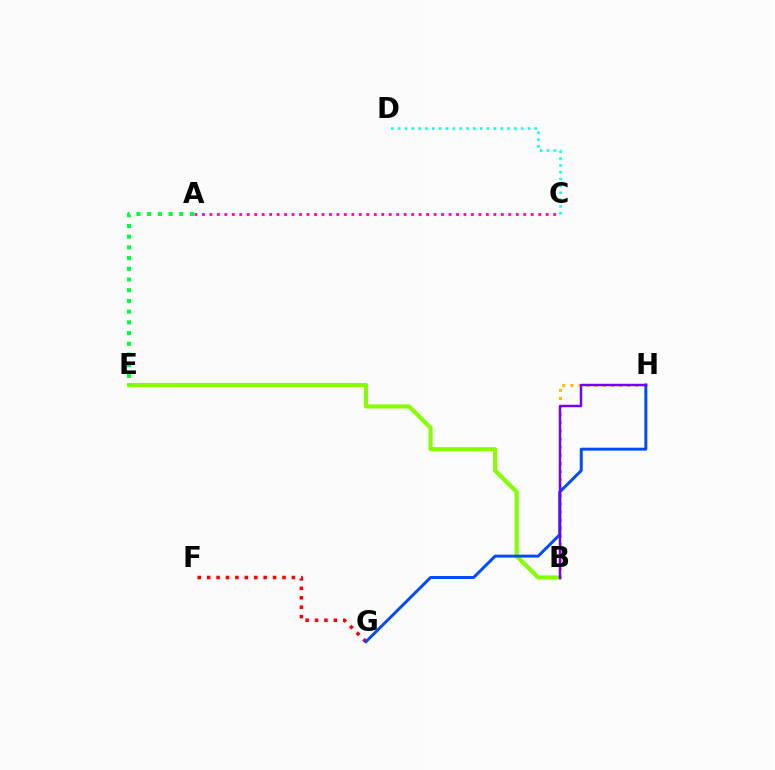{('B', 'E'): [{'color': '#84ff00', 'line_style': 'solid', 'thickness': 2.96}], ('F', 'G'): [{'color': '#ff0000', 'line_style': 'dotted', 'thickness': 2.56}], ('C', 'D'): [{'color': '#00fff6', 'line_style': 'dotted', 'thickness': 1.86}], ('B', 'H'): [{'color': '#ffbd00', 'line_style': 'dotted', 'thickness': 2.21}, {'color': '#7200ff', 'line_style': 'solid', 'thickness': 1.77}], ('A', 'C'): [{'color': '#ff00cf', 'line_style': 'dotted', 'thickness': 2.03}], ('A', 'E'): [{'color': '#00ff39', 'line_style': 'dotted', 'thickness': 2.91}], ('G', 'H'): [{'color': '#004bff', 'line_style': 'solid', 'thickness': 2.12}]}